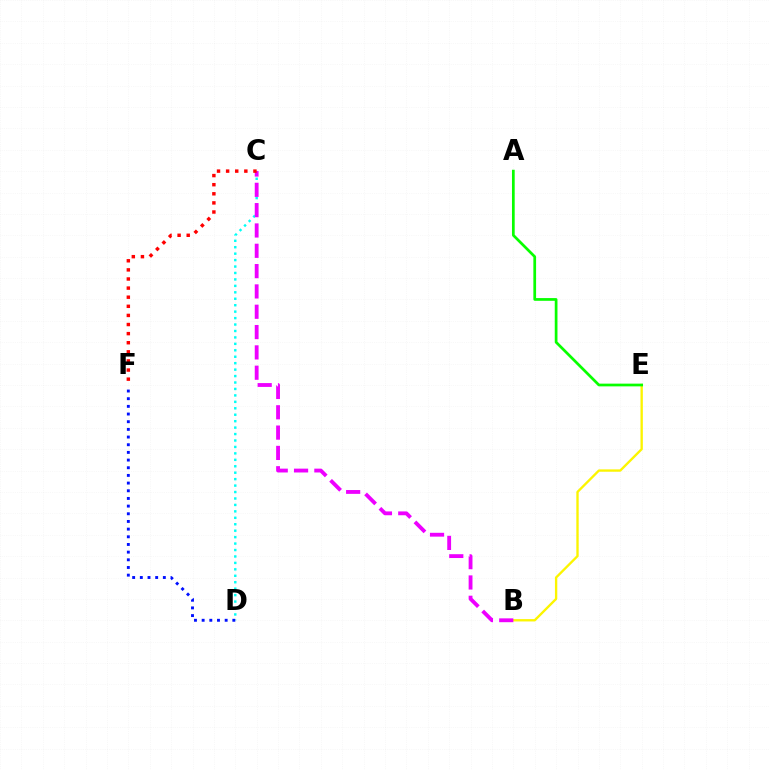{('B', 'E'): [{'color': '#fcf500', 'line_style': 'solid', 'thickness': 1.69}], ('A', 'E'): [{'color': '#08ff00', 'line_style': 'solid', 'thickness': 1.96}], ('C', 'D'): [{'color': '#00fff6', 'line_style': 'dotted', 'thickness': 1.75}], ('B', 'C'): [{'color': '#ee00ff', 'line_style': 'dashed', 'thickness': 2.76}], ('D', 'F'): [{'color': '#0010ff', 'line_style': 'dotted', 'thickness': 2.08}], ('C', 'F'): [{'color': '#ff0000', 'line_style': 'dotted', 'thickness': 2.47}]}